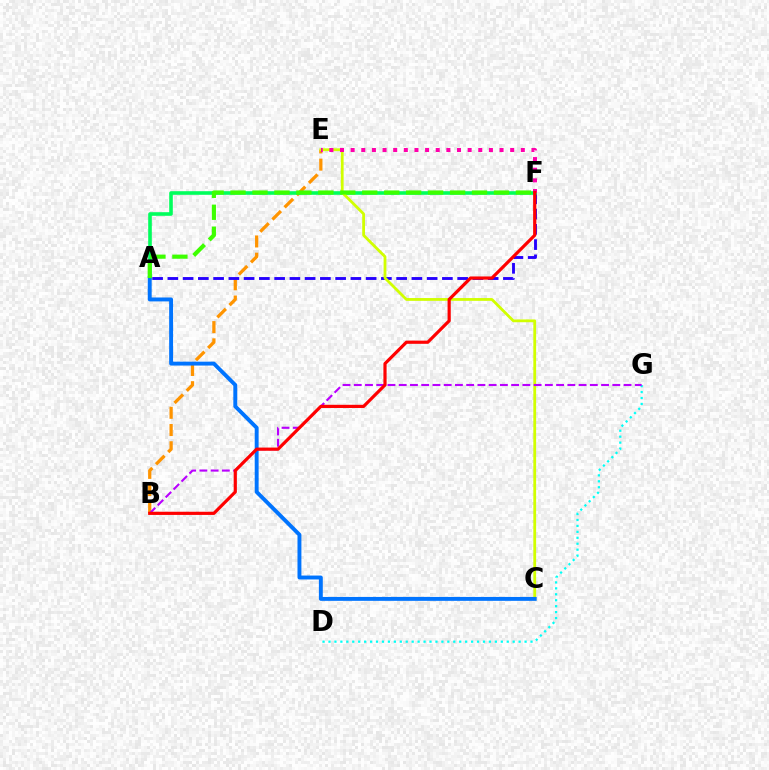{('B', 'E'): [{'color': '#ff9400', 'line_style': 'dashed', 'thickness': 2.34}], ('A', 'F'): [{'color': '#2500ff', 'line_style': 'dashed', 'thickness': 2.07}, {'color': '#00ff5c', 'line_style': 'solid', 'thickness': 2.59}, {'color': '#3dff00', 'line_style': 'dashed', 'thickness': 2.98}], ('D', 'G'): [{'color': '#00fff6', 'line_style': 'dotted', 'thickness': 1.61}], ('C', 'E'): [{'color': '#d1ff00', 'line_style': 'solid', 'thickness': 2.01}], ('A', 'C'): [{'color': '#0074ff', 'line_style': 'solid', 'thickness': 2.81}], ('B', 'G'): [{'color': '#b900ff', 'line_style': 'dashed', 'thickness': 1.53}], ('E', 'F'): [{'color': '#ff00ac', 'line_style': 'dotted', 'thickness': 2.89}], ('B', 'F'): [{'color': '#ff0000', 'line_style': 'solid', 'thickness': 2.29}]}